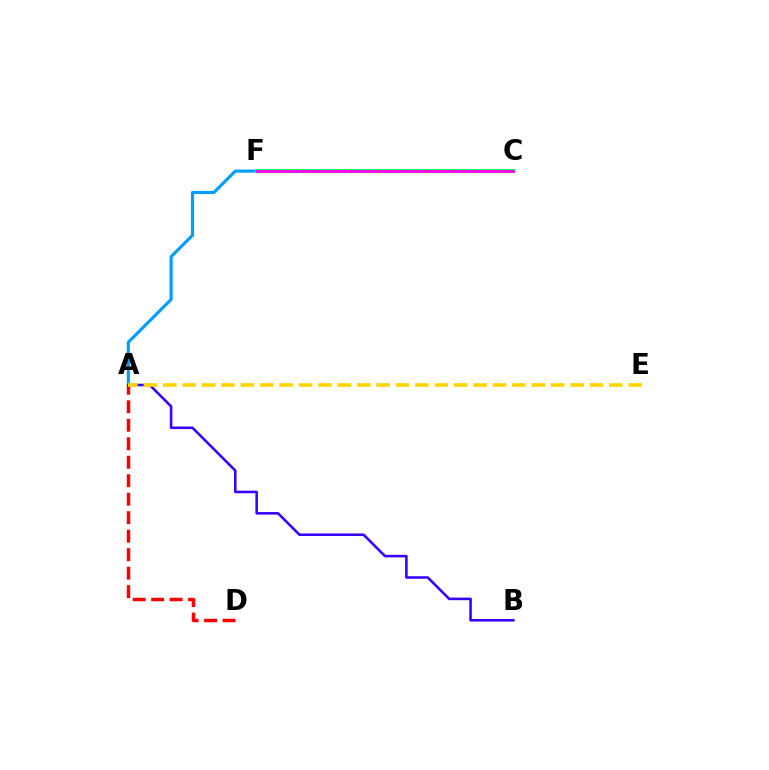{('A', 'C'): [{'color': '#009eff', 'line_style': 'solid', 'thickness': 2.25}], ('A', 'B'): [{'color': '#3700ff', 'line_style': 'solid', 'thickness': 1.85}], ('C', 'F'): [{'color': '#00ff86', 'line_style': 'solid', 'thickness': 2.96}, {'color': '#4fff00', 'line_style': 'dotted', 'thickness': 2.6}, {'color': '#ff00ed', 'line_style': 'solid', 'thickness': 2.0}], ('A', 'D'): [{'color': '#ff0000', 'line_style': 'dashed', 'thickness': 2.51}], ('A', 'E'): [{'color': '#ffd500', 'line_style': 'dashed', 'thickness': 2.63}]}